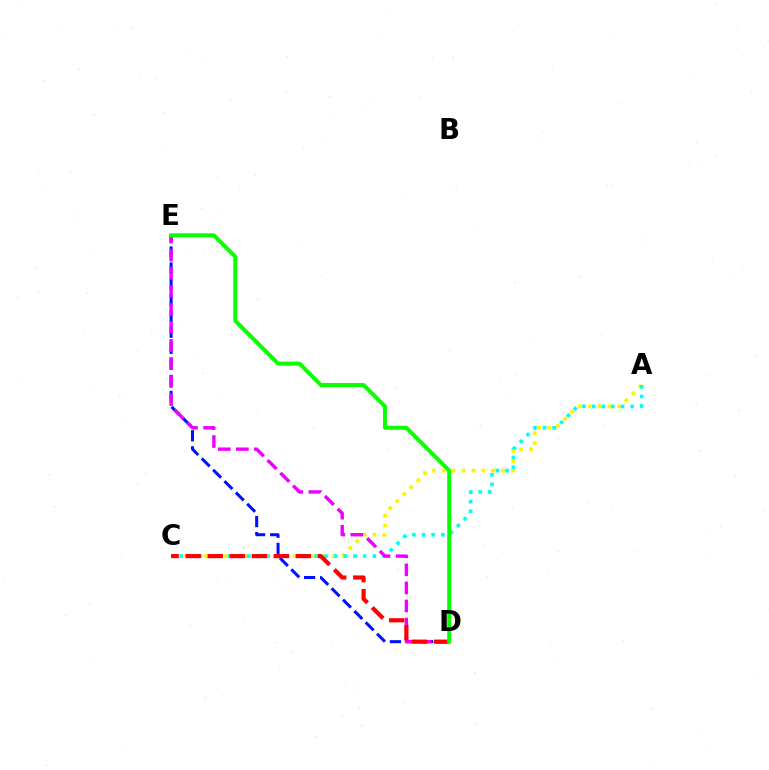{('A', 'C'): [{'color': '#fcf500', 'line_style': 'dotted', 'thickness': 2.68}, {'color': '#00fff6', 'line_style': 'dotted', 'thickness': 2.63}], ('D', 'E'): [{'color': '#0010ff', 'line_style': 'dashed', 'thickness': 2.18}, {'color': '#ee00ff', 'line_style': 'dashed', 'thickness': 2.45}, {'color': '#08ff00', 'line_style': 'solid', 'thickness': 2.84}], ('C', 'D'): [{'color': '#ff0000', 'line_style': 'dashed', 'thickness': 3.0}]}